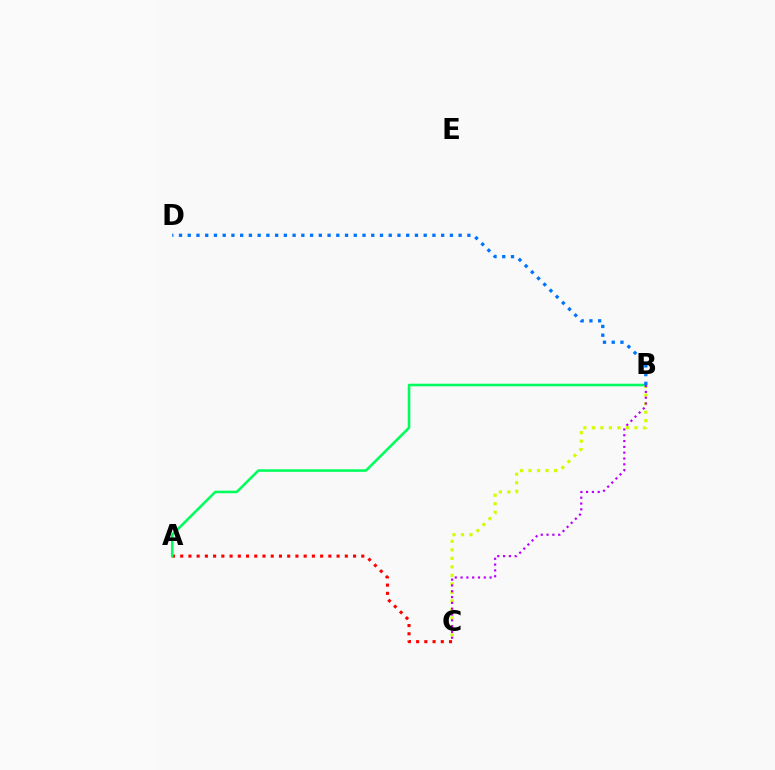{('B', 'C'): [{'color': '#d1ff00', 'line_style': 'dotted', 'thickness': 2.31}, {'color': '#b900ff', 'line_style': 'dotted', 'thickness': 1.58}], ('A', 'C'): [{'color': '#ff0000', 'line_style': 'dotted', 'thickness': 2.24}], ('A', 'B'): [{'color': '#00ff5c', 'line_style': 'solid', 'thickness': 1.85}], ('B', 'D'): [{'color': '#0074ff', 'line_style': 'dotted', 'thickness': 2.37}]}